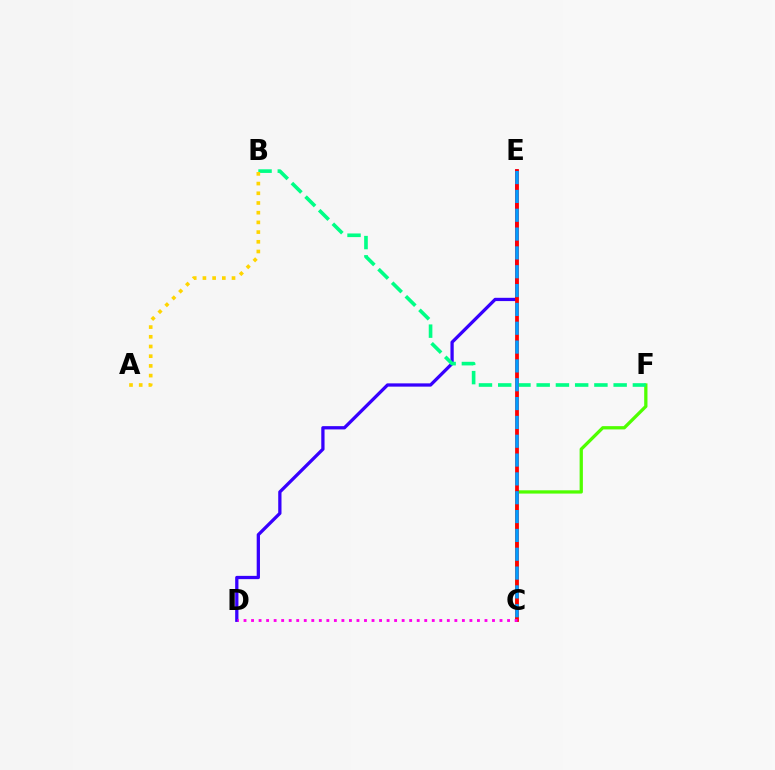{('D', 'E'): [{'color': '#3700ff', 'line_style': 'solid', 'thickness': 2.36}], ('C', 'F'): [{'color': '#4fff00', 'line_style': 'solid', 'thickness': 2.36}], ('B', 'F'): [{'color': '#00ff86', 'line_style': 'dashed', 'thickness': 2.61}], ('A', 'B'): [{'color': '#ffd500', 'line_style': 'dotted', 'thickness': 2.64}], ('C', 'E'): [{'color': '#ff0000', 'line_style': 'solid', 'thickness': 2.73}, {'color': '#009eff', 'line_style': 'dashed', 'thickness': 2.56}], ('C', 'D'): [{'color': '#ff00ed', 'line_style': 'dotted', 'thickness': 2.05}]}